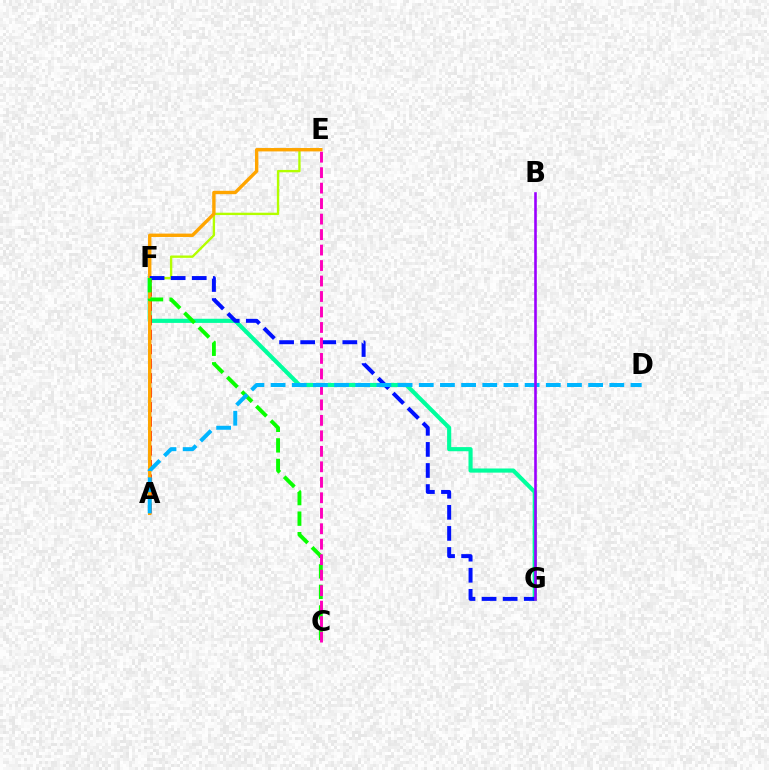{('F', 'G'): [{'color': '#00ff9d', 'line_style': 'solid', 'thickness': 2.98}, {'color': '#0010ff', 'line_style': 'dashed', 'thickness': 2.86}], ('A', 'E'): [{'color': '#b3ff00', 'line_style': 'solid', 'thickness': 1.7}, {'color': '#ffa500', 'line_style': 'solid', 'thickness': 2.44}], ('A', 'F'): [{'color': '#ff0000', 'line_style': 'dashed', 'thickness': 1.97}], ('C', 'F'): [{'color': '#08ff00', 'line_style': 'dashed', 'thickness': 2.79}], ('C', 'E'): [{'color': '#ff00bd', 'line_style': 'dashed', 'thickness': 2.1}], ('A', 'D'): [{'color': '#00b5ff', 'line_style': 'dashed', 'thickness': 2.88}], ('B', 'G'): [{'color': '#9b00ff', 'line_style': 'solid', 'thickness': 1.88}]}